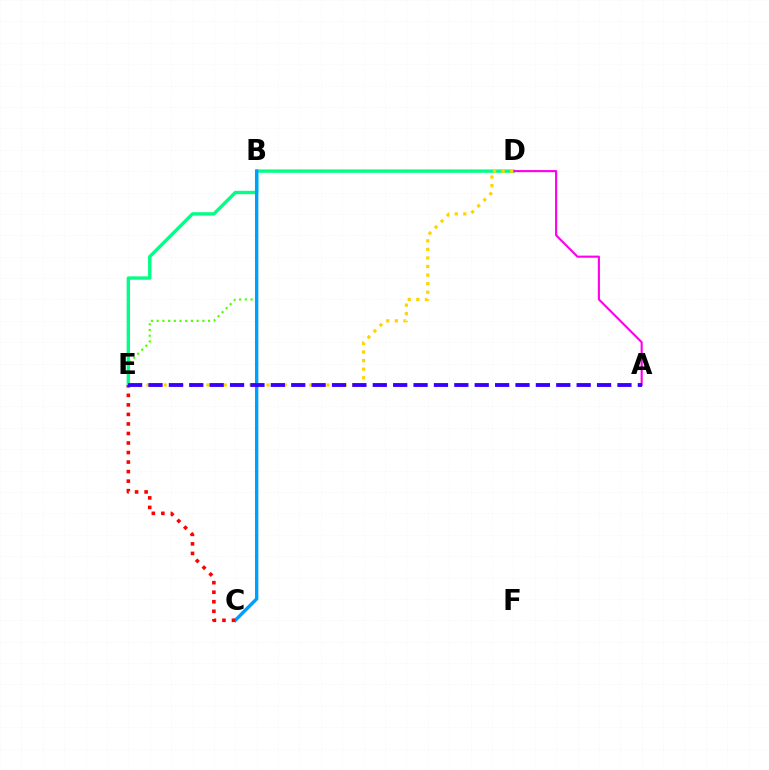{('B', 'E'): [{'color': '#4fff00', 'line_style': 'dotted', 'thickness': 1.55}], ('D', 'E'): [{'color': '#00ff86', 'line_style': 'solid', 'thickness': 2.42}, {'color': '#ffd500', 'line_style': 'dotted', 'thickness': 2.33}], ('A', 'D'): [{'color': '#ff00ed', 'line_style': 'solid', 'thickness': 1.53}], ('B', 'C'): [{'color': '#009eff', 'line_style': 'solid', 'thickness': 2.44}], ('C', 'E'): [{'color': '#ff0000', 'line_style': 'dotted', 'thickness': 2.59}], ('A', 'E'): [{'color': '#3700ff', 'line_style': 'dashed', 'thickness': 2.77}]}